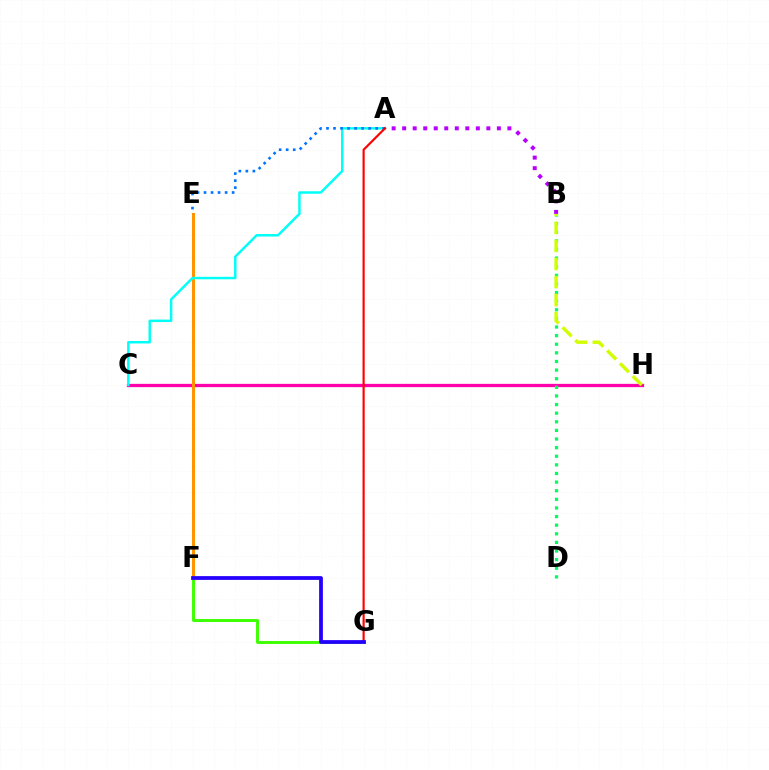{('C', 'H'): [{'color': '#ff00ac', 'line_style': 'solid', 'thickness': 2.36}], ('F', 'G'): [{'color': '#3dff00', 'line_style': 'solid', 'thickness': 2.11}, {'color': '#2500ff', 'line_style': 'solid', 'thickness': 2.71}], ('B', 'D'): [{'color': '#00ff5c', 'line_style': 'dotted', 'thickness': 2.34}], ('E', 'F'): [{'color': '#ff9400', 'line_style': 'solid', 'thickness': 2.18}], ('A', 'C'): [{'color': '#00fff6', 'line_style': 'solid', 'thickness': 1.78}], ('A', 'E'): [{'color': '#0074ff', 'line_style': 'dotted', 'thickness': 1.91}], ('A', 'G'): [{'color': '#ff0000', 'line_style': 'solid', 'thickness': 1.55}], ('B', 'H'): [{'color': '#d1ff00', 'line_style': 'dashed', 'thickness': 2.46}], ('A', 'B'): [{'color': '#b900ff', 'line_style': 'dotted', 'thickness': 2.86}]}